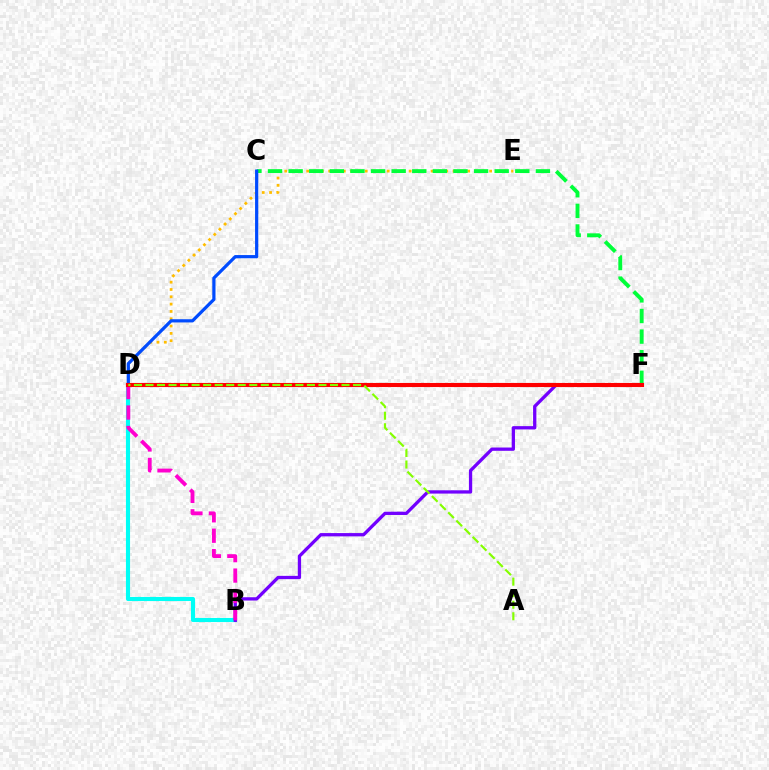{('D', 'E'): [{'color': '#ffbd00', 'line_style': 'dotted', 'thickness': 1.99}], ('B', 'D'): [{'color': '#00fff6', 'line_style': 'solid', 'thickness': 2.96}, {'color': '#ff00cf', 'line_style': 'dashed', 'thickness': 2.77}], ('C', 'F'): [{'color': '#00ff39', 'line_style': 'dashed', 'thickness': 2.8}], ('C', 'D'): [{'color': '#004bff', 'line_style': 'solid', 'thickness': 2.31}], ('B', 'F'): [{'color': '#7200ff', 'line_style': 'solid', 'thickness': 2.37}], ('D', 'F'): [{'color': '#ff0000', 'line_style': 'solid', 'thickness': 2.96}], ('A', 'D'): [{'color': '#84ff00', 'line_style': 'dashed', 'thickness': 1.57}]}